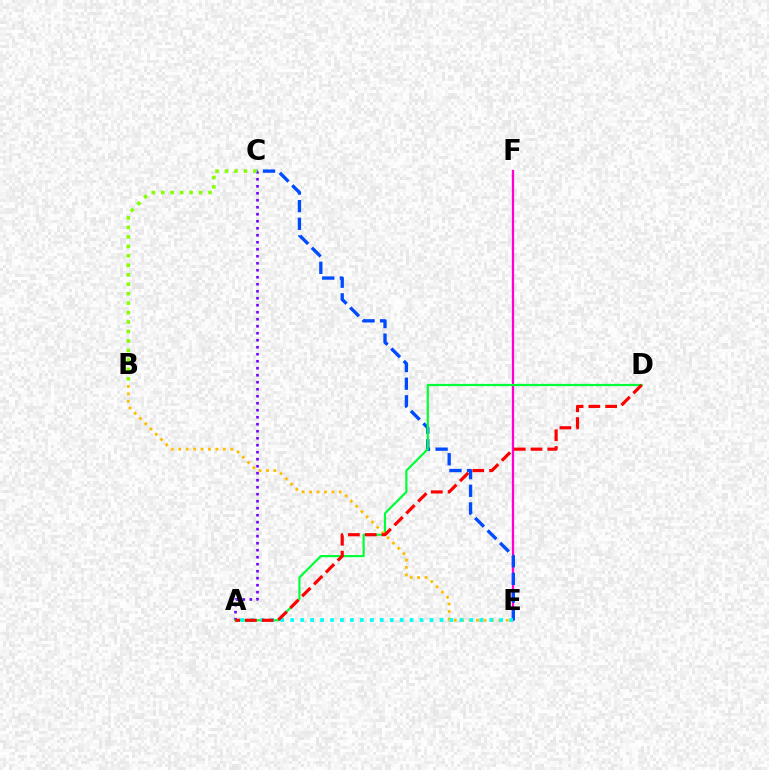{('E', 'F'): [{'color': '#ff00cf', 'line_style': 'solid', 'thickness': 1.65}], ('A', 'C'): [{'color': '#7200ff', 'line_style': 'dotted', 'thickness': 1.9}], ('C', 'E'): [{'color': '#004bff', 'line_style': 'dashed', 'thickness': 2.4}], ('A', 'D'): [{'color': '#00ff39', 'line_style': 'solid', 'thickness': 1.58}, {'color': '#ff0000', 'line_style': 'dashed', 'thickness': 2.28}], ('B', 'C'): [{'color': '#84ff00', 'line_style': 'dotted', 'thickness': 2.57}], ('B', 'E'): [{'color': '#ffbd00', 'line_style': 'dotted', 'thickness': 2.02}], ('A', 'E'): [{'color': '#00fff6', 'line_style': 'dotted', 'thickness': 2.7}]}